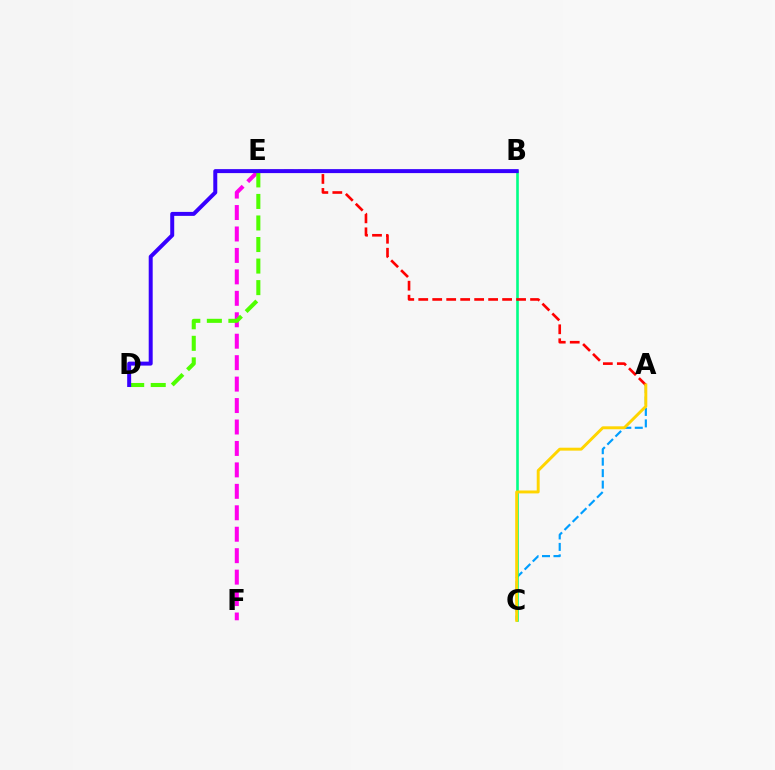{('A', 'C'): [{'color': '#009eff', 'line_style': 'dashed', 'thickness': 1.56}, {'color': '#ffd500', 'line_style': 'solid', 'thickness': 2.11}], ('B', 'C'): [{'color': '#00ff86', 'line_style': 'solid', 'thickness': 1.88}], ('A', 'E'): [{'color': '#ff0000', 'line_style': 'dashed', 'thickness': 1.9}], ('E', 'F'): [{'color': '#ff00ed', 'line_style': 'dashed', 'thickness': 2.91}], ('D', 'E'): [{'color': '#4fff00', 'line_style': 'dashed', 'thickness': 2.93}], ('B', 'D'): [{'color': '#3700ff', 'line_style': 'solid', 'thickness': 2.86}]}